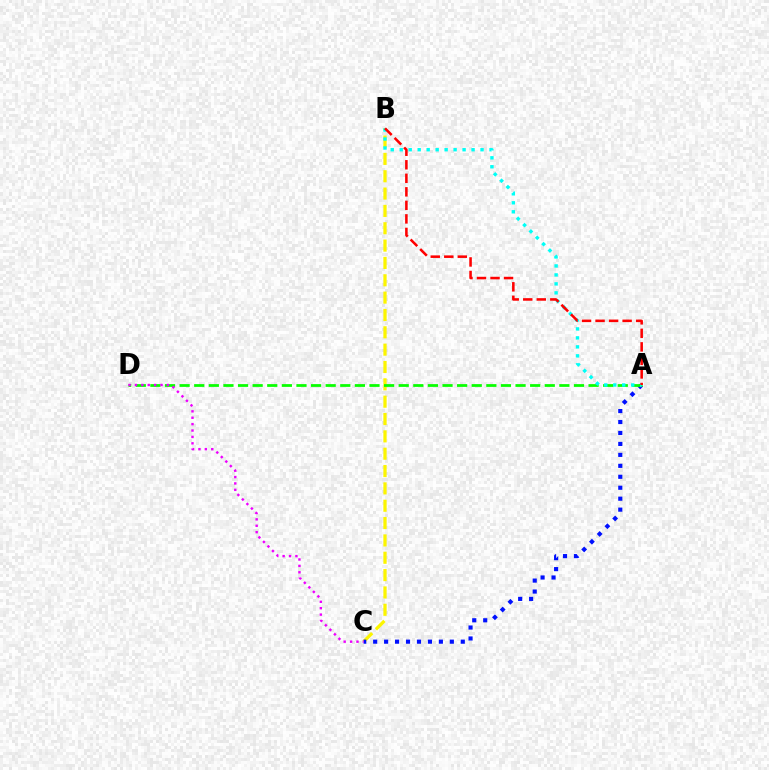{('B', 'C'): [{'color': '#fcf500', 'line_style': 'dashed', 'thickness': 2.36}], ('A', 'C'): [{'color': '#0010ff', 'line_style': 'dotted', 'thickness': 2.98}], ('A', 'D'): [{'color': '#08ff00', 'line_style': 'dashed', 'thickness': 1.98}], ('A', 'B'): [{'color': '#00fff6', 'line_style': 'dotted', 'thickness': 2.44}, {'color': '#ff0000', 'line_style': 'dashed', 'thickness': 1.84}], ('C', 'D'): [{'color': '#ee00ff', 'line_style': 'dotted', 'thickness': 1.74}]}